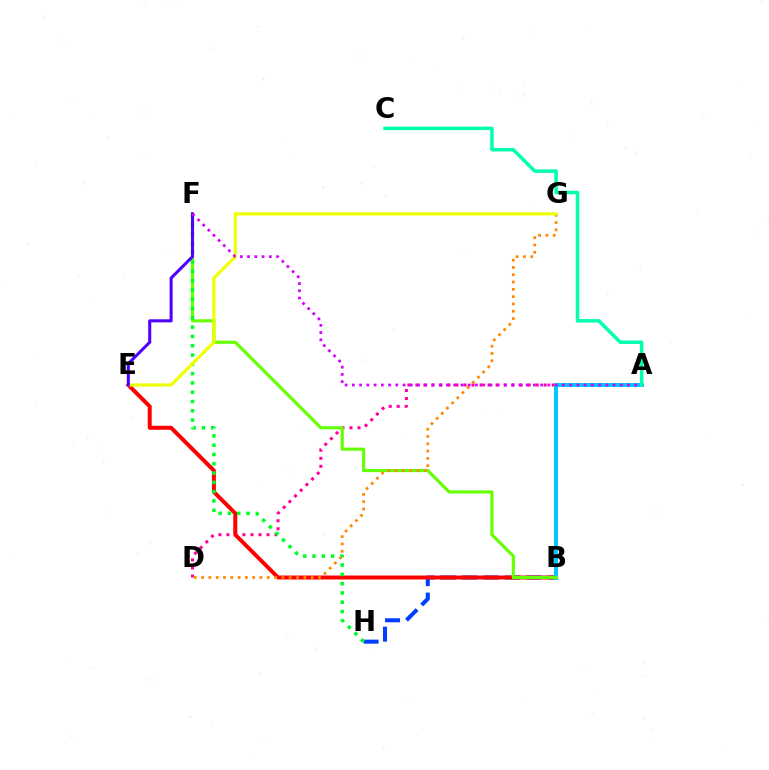{('B', 'H'): [{'color': '#003fff', 'line_style': 'dashed', 'thickness': 2.91}], ('A', 'D'): [{'color': '#ff00a0', 'line_style': 'dotted', 'thickness': 2.18}], ('B', 'E'): [{'color': '#ff0000', 'line_style': 'solid', 'thickness': 2.87}], ('A', 'B'): [{'color': '#00c7ff', 'line_style': 'solid', 'thickness': 2.88}], ('B', 'F'): [{'color': '#66ff00', 'line_style': 'solid', 'thickness': 2.26}], ('F', 'H'): [{'color': '#00ff27', 'line_style': 'dotted', 'thickness': 2.53}], ('D', 'G'): [{'color': '#ff8800', 'line_style': 'dotted', 'thickness': 1.98}], ('E', 'G'): [{'color': '#eeff00', 'line_style': 'solid', 'thickness': 2.27}], ('E', 'F'): [{'color': '#4f00ff', 'line_style': 'solid', 'thickness': 2.19}], ('A', 'F'): [{'color': '#d600ff', 'line_style': 'dotted', 'thickness': 1.97}], ('A', 'C'): [{'color': '#00ffaf', 'line_style': 'solid', 'thickness': 2.52}]}